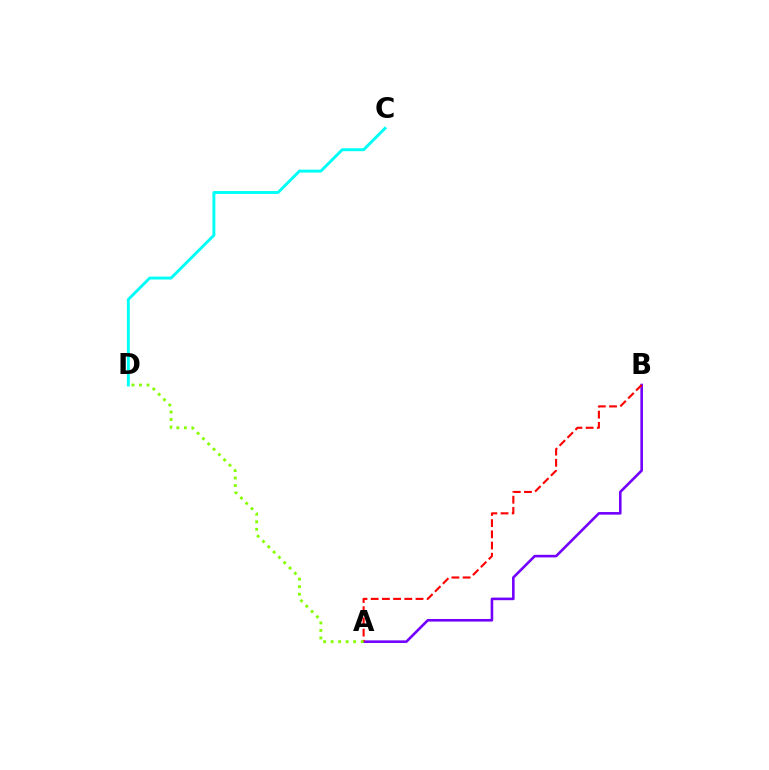{('C', 'D'): [{'color': '#00fff6', 'line_style': 'solid', 'thickness': 2.1}], ('A', 'B'): [{'color': '#7200ff', 'line_style': 'solid', 'thickness': 1.87}, {'color': '#ff0000', 'line_style': 'dashed', 'thickness': 1.52}], ('A', 'D'): [{'color': '#84ff00', 'line_style': 'dotted', 'thickness': 2.04}]}